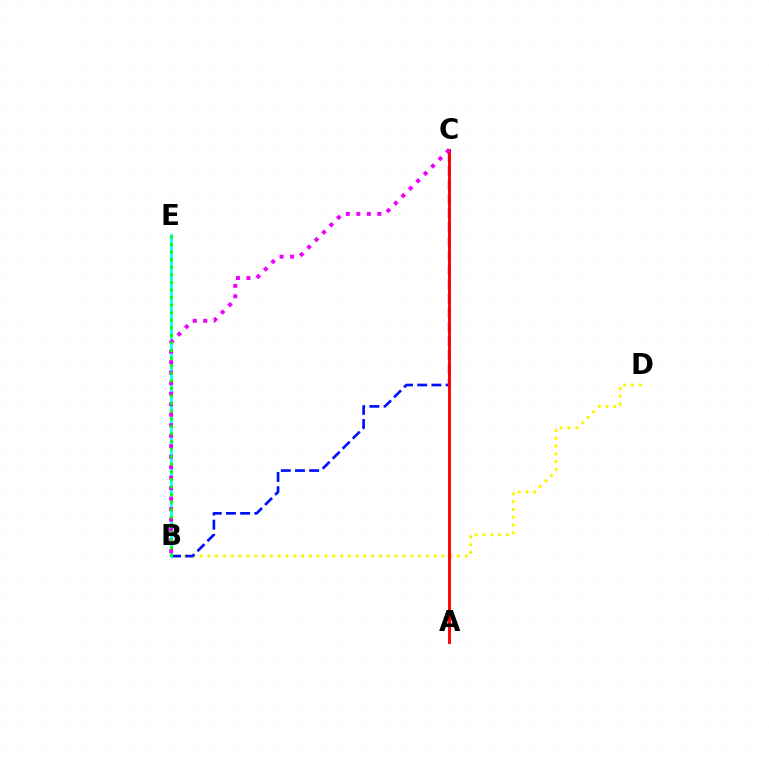{('B', 'D'): [{'color': '#fcf500', 'line_style': 'dotted', 'thickness': 2.12}], ('B', 'C'): [{'color': '#0010ff', 'line_style': 'dashed', 'thickness': 1.93}, {'color': '#ee00ff', 'line_style': 'dotted', 'thickness': 2.85}], ('A', 'C'): [{'color': '#ff0000', 'line_style': 'solid', 'thickness': 2.08}], ('B', 'E'): [{'color': '#00fff6', 'line_style': 'solid', 'thickness': 1.98}, {'color': '#08ff00', 'line_style': 'dotted', 'thickness': 2.06}]}